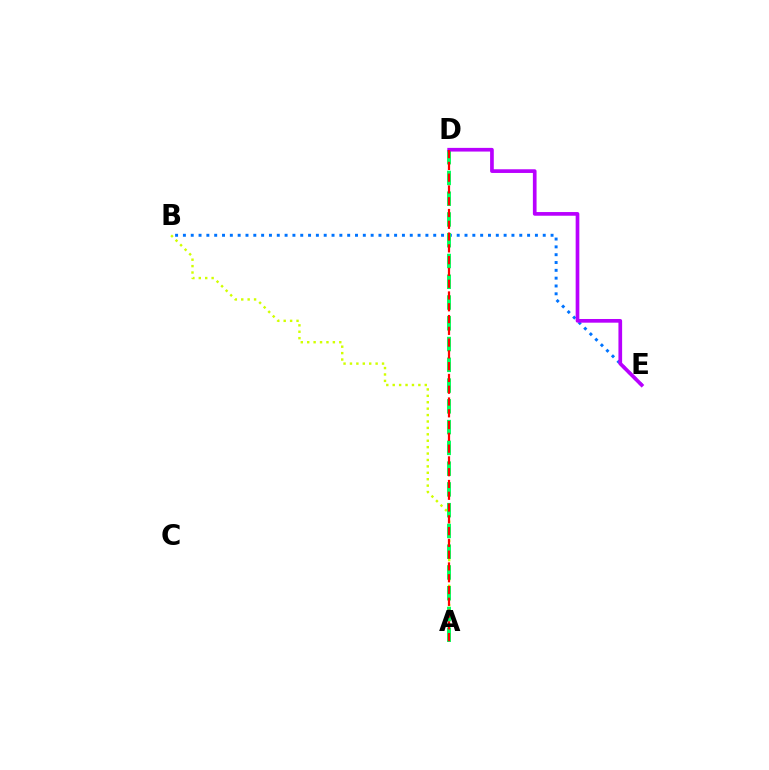{('B', 'E'): [{'color': '#0074ff', 'line_style': 'dotted', 'thickness': 2.13}], ('A', 'B'): [{'color': '#d1ff00', 'line_style': 'dotted', 'thickness': 1.74}], ('A', 'D'): [{'color': '#00ff5c', 'line_style': 'dashed', 'thickness': 2.82}, {'color': '#ff0000', 'line_style': 'dashed', 'thickness': 1.6}], ('D', 'E'): [{'color': '#b900ff', 'line_style': 'solid', 'thickness': 2.65}]}